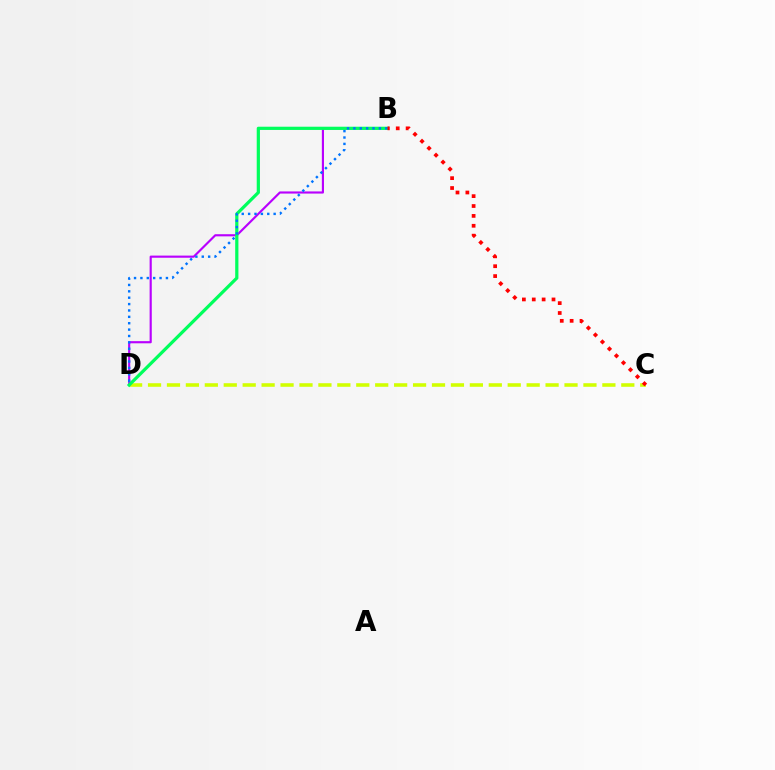{('C', 'D'): [{'color': '#d1ff00', 'line_style': 'dashed', 'thickness': 2.57}], ('B', 'D'): [{'color': '#b900ff', 'line_style': 'solid', 'thickness': 1.55}, {'color': '#00ff5c', 'line_style': 'solid', 'thickness': 2.32}, {'color': '#0074ff', 'line_style': 'dotted', 'thickness': 1.73}], ('B', 'C'): [{'color': '#ff0000', 'line_style': 'dotted', 'thickness': 2.68}]}